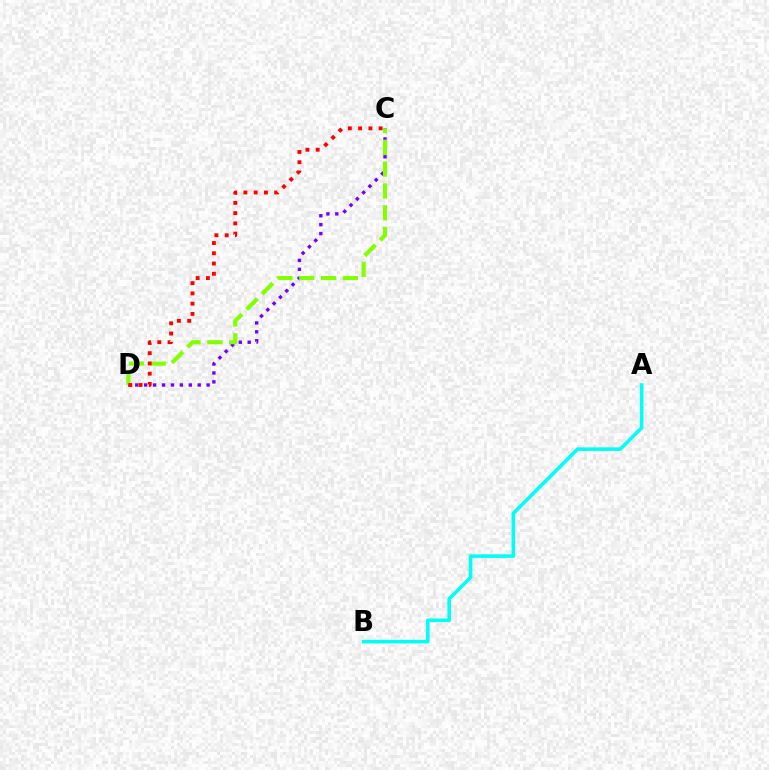{('C', 'D'): [{'color': '#7200ff', 'line_style': 'dotted', 'thickness': 2.42}, {'color': '#84ff00', 'line_style': 'dashed', 'thickness': 2.97}, {'color': '#ff0000', 'line_style': 'dotted', 'thickness': 2.79}], ('A', 'B'): [{'color': '#00fff6', 'line_style': 'solid', 'thickness': 2.59}]}